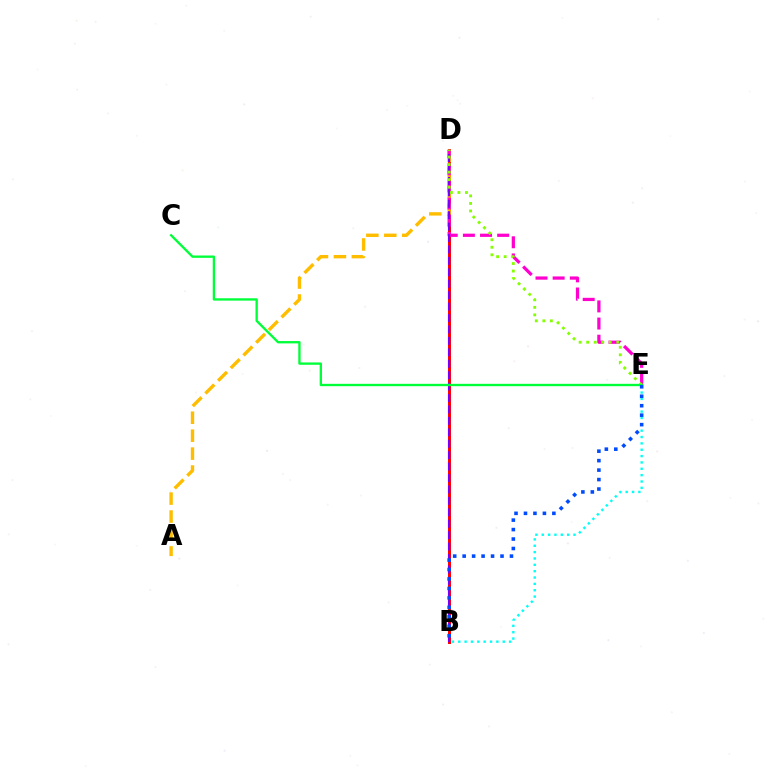{('B', 'E'): [{'color': '#00fff6', 'line_style': 'dotted', 'thickness': 1.73}, {'color': '#004bff', 'line_style': 'dotted', 'thickness': 2.57}], ('B', 'D'): [{'color': '#ff0000', 'line_style': 'solid', 'thickness': 2.15}, {'color': '#7200ff', 'line_style': 'dashed', 'thickness': 1.55}], ('A', 'D'): [{'color': '#ffbd00', 'line_style': 'dashed', 'thickness': 2.44}], ('D', 'E'): [{'color': '#ff00cf', 'line_style': 'dashed', 'thickness': 2.33}, {'color': '#84ff00', 'line_style': 'dotted', 'thickness': 2.05}], ('C', 'E'): [{'color': '#00ff39', 'line_style': 'solid', 'thickness': 1.68}]}